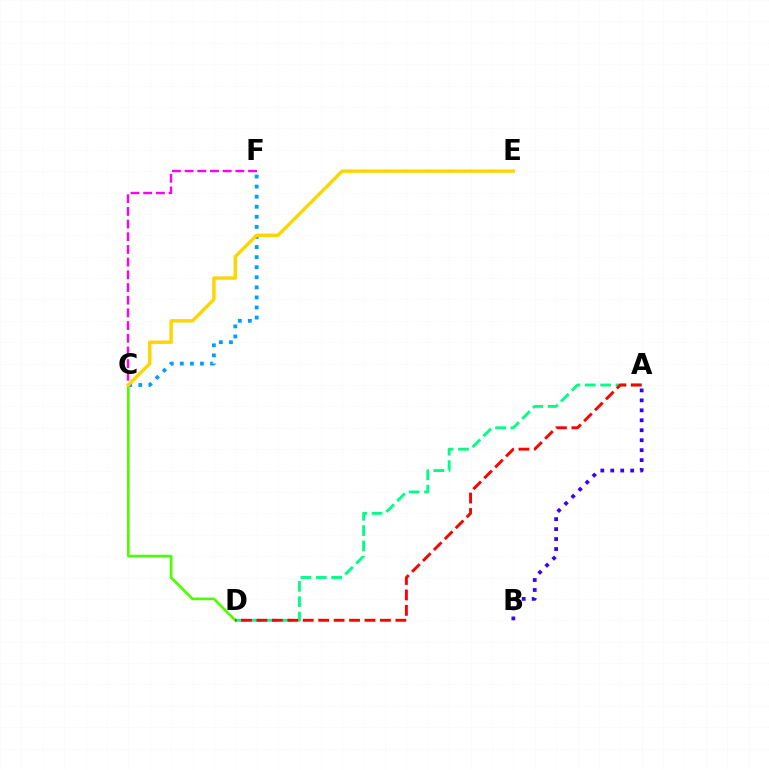{('A', 'B'): [{'color': '#3700ff', 'line_style': 'dotted', 'thickness': 2.71}], ('C', 'D'): [{'color': '#4fff00', 'line_style': 'solid', 'thickness': 1.95}], ('C', 'F'): [{'color': '#ff00ed', 'line_style': 'dashed', 'thickness': 1.72}, {'color': '#009eff', 'line_style': 'dotted', 'thickness': 2.74}], ('A', 'D'): [{'color': '#00ff86', 'line_style': 'dashed', 'thickness': 2.08}, {'color': '#ff0000', 'line_style': 'dashed', 'thickness': 2.1}], ('C', 'E'): [{'color': '#ffd500', 'line_style': 'solid', 'thickness': 2.47}]}